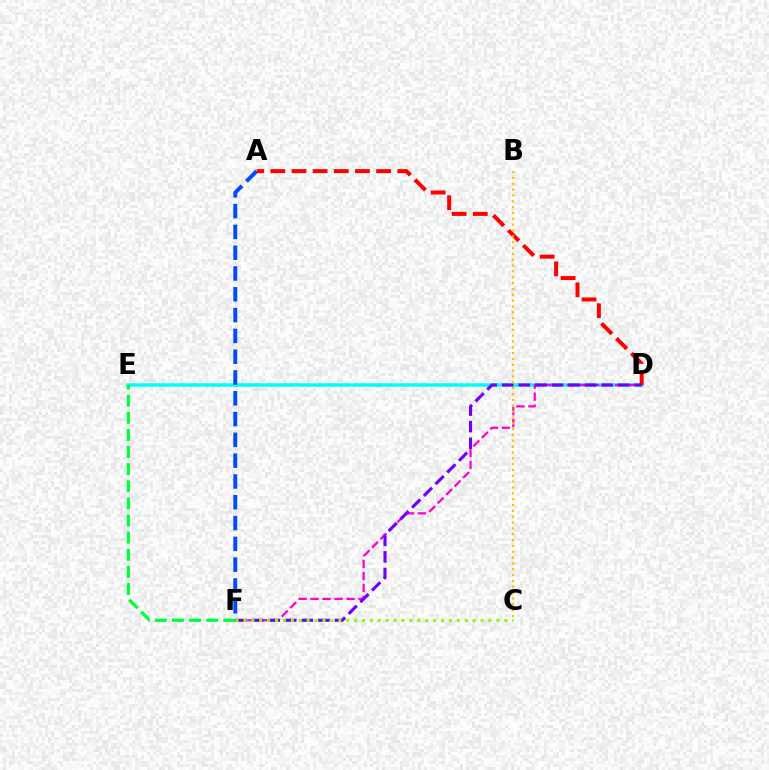{('D', 'E'): [{'color': '#00fff6', 'line_style': 'solid', 'thickness': 2.52}], ('D', 'F'): [{'color': '#ff00cf', 'line_style': 'dashed', 'thickness': 1.63}, {'color': '#7200ff', 'line_style': 'dashed', 'thickness': 2.25}], ('A', 'F'): [{'color': '#004bff', 'line_style': 'dashed', 'thickness': 2.83}], ('E', 'F'): [{'color': '#00ff39', 'line_style': 'dashed', 'thickness': 2.32}], ('A', 'D'): [{'color': '#ff0000', 'line_style': 'dashed', 'thickness': 2.87}], ('C', 'F'): [{'color': '#84ff00', 'line_style': 'dotted', 'thickness': 2.15}], ('B', 'C'): [{'color': '#ffbd00', 'line_style': 'dotted', 'thickness': 1.59}]}